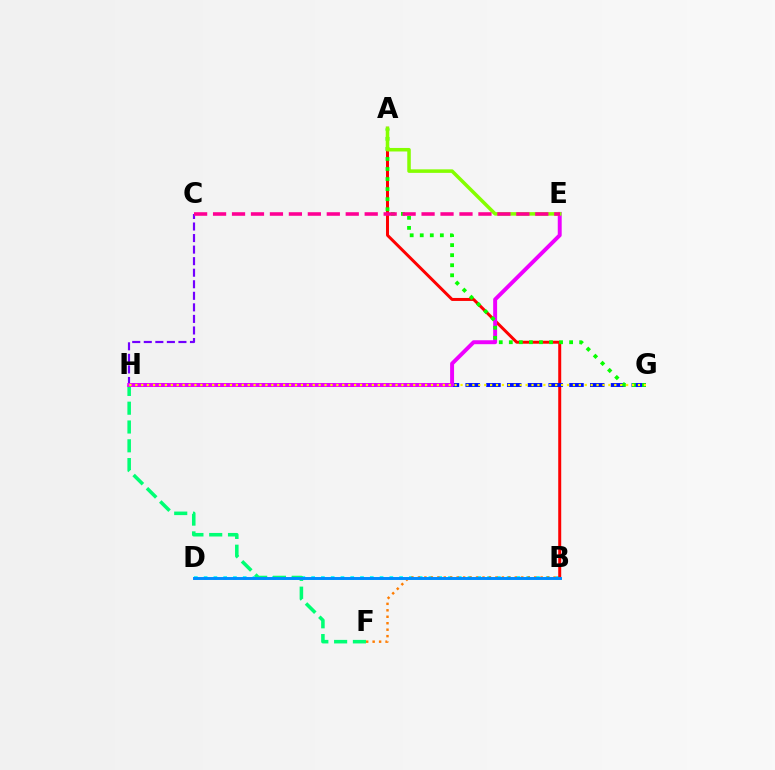{('B', 'D'): [{'color': '#00fff6', 'line_style': 'dotted', 'thickness': 2.66}, {'color': '#008cff', 'line_style': 'solid', 'thickness': 2.11}], ('A', 'B'): [{'color': '#ff0000', 'line_style': 'solid', 'thickness': 2.15}], ('G', 'H'): [{'color': '#0010ff', 'line_style': 'dashed', 'thickness': 2.82}, {'color': '#fcf500', 'line_style': 'dotted', 'thickness': 1.61}], ('B', 'F'): [{'color': '#ff7c00', 'line_style': 'dotted', 'thickness': 1.75}], ('C', 'H'): [{'color': '#7200ff', 'line_style': 'dashed', 'thickness': 1.57}], ('F', 'H'): [{'color': '#00ff74', 'line_style': 'dashed', 'thickness': 2.55}], ('E', 'H'): [{'color': '#ee00ff', 'line_style': 'solid', 'thickness': 2.83}], ('A', 'G'): [{'color': '#08ff00', 'line_style': 'dotted', 'thickness': 2.73}], ('A', 'E'): [{'color': '#84ff00', 'line_style': 'solid', 'thickness': 2.53}], ('C', 'E'): [{'color': '#ff0094', 'line_style': 'dashed', 'thickness': 2.58}]}